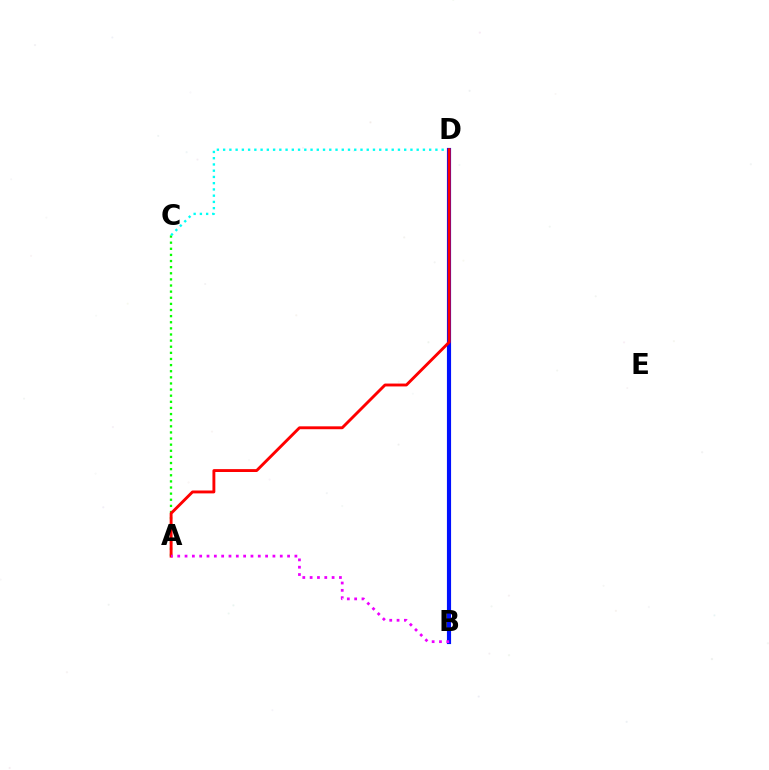{('B', 'D'): [{'color': '#fcf500', 'line_style': 'dotted', 'thickness': 2.0}, {'color': '#0010ff', 'line_style': 'solid', 'thickness': 2.99}], ('A', 'C'): [{'color': '#08ff00', 'line_style': 'dotted', 'thickness': 1.66}], ('C', 'D'): [{'color': '#00fff6', 'line_style': 'dotted', 'thickness': 1.7}], ('A', 'D'): [{'color': '#ff0000', 'line_style': 'solid', 'thickness': 2.08}], ('A', 'B'): [{'color': '#ee00ff', 'line_style': 'dotted', 'thickness': 1.99}]}